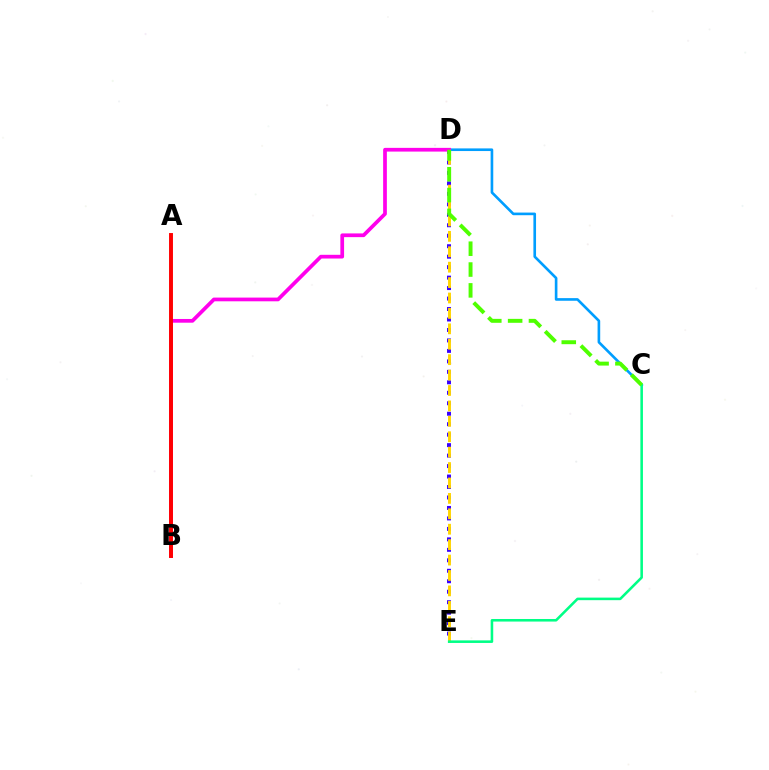{('D', 'E'): [{'color': '#3700ff', 'line_style': 'dotted', 'thickness': 2.84}, {'color': '#ffd500', 'line_style': 'dashed', 'thickness': 2.09}], ('C', 'D'): [{'color': '#009eff', 'line_style': 'solid', 'thickness': 1.9}, {'color': '#4fff00', 'line_style': 'dashed', 'thickness': 2.83}], ('B', 'D'): [{'color': '#ff00ed', 'line_style': 'solid', 'thickness': 2.68}], ('A', 'B'): [{'color': '#ff0000', 'line_style': 'solid', 'thickness': 2.82}], ('C', 'E'): [{'color': '#00ff86', 'line_style': 'solid', 'thickness': 1.85}]}